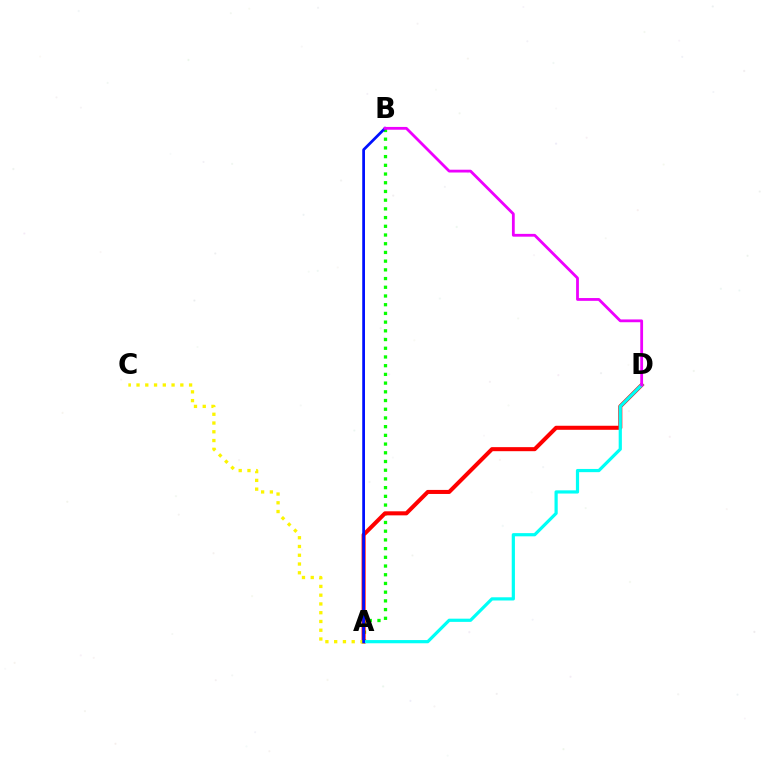{('A', 'B'): [{'color': '#08ff00', 'line_style': 'dotted', 'thickness': 2.37}, {'color': '#0010ff', 'line_style': 'solid', 'thickness': 1.97}], ('A', 'D'): [{'color': '#ff0000', 'line_style': 'solid', 'thickness': 2.91}, {'color': '#00fff6', 'line_style': 'solid', 'thickness': 2.31}], ('A', 'C'): [{'color': '#fcf500', 'line_style': 'dotted', 'thickness': 2.38}], ('B', 'D'): [{'color': '#ee00ff', 'line_style': 'solid', 'thickness': 2.01}]}